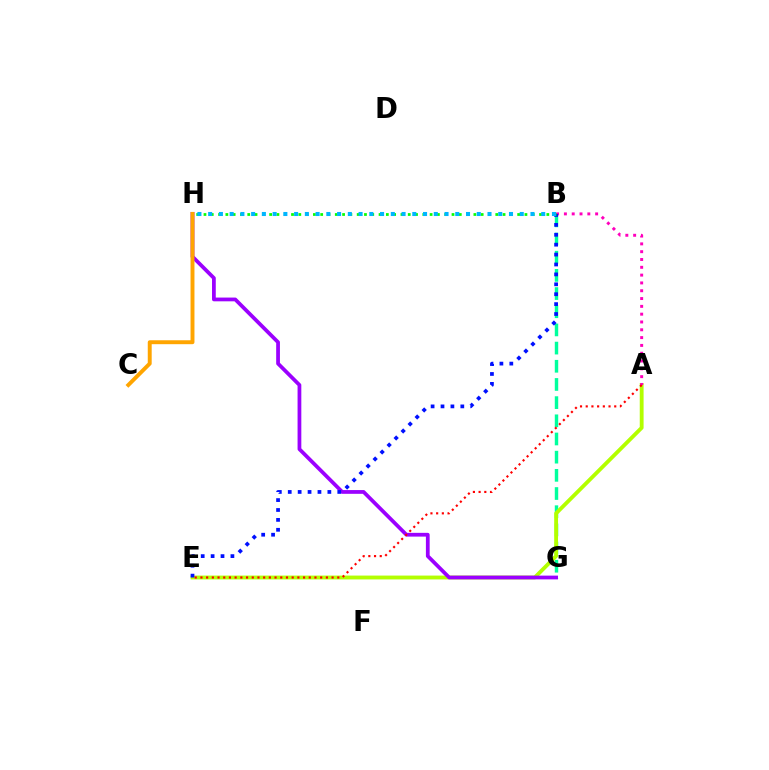{('B', 'G'): [{'color': '#00ff9d', 'line_style': 'dashed', 'thickness': 2.47}], ('A', 'E'): [{'color': '#b3ff00', 'line_style': 'solid', 'thickness': 2.77}, {'color': '#ff0000', 'line_style': 'dotted', 'thickness': 1.55}], ('A', 'B'): [{'color': '#ff00bd', 'line_style': 'dotted', 'thickness': 2.12}], ('G', 'H'): [{'color': '#9b00ff', 'line_style': 'solid', 'thickness': 2.7}], ('B', 'E'): [{'color': '#0010ff', 'line_style': 'dotted', 'thickness': 2.69}], ('C', 'H'): [{'color': '#ffa500', 'line_style': 'solid', 'thickness': 2.83}], ('B', 'H'): [{'color': '#08ff00', 'line_style': 'dotted', 'thickness': 1.98}, {'color': '#00b5ff', 'line_style': 'dotted', 'thickness': 2.92}]}